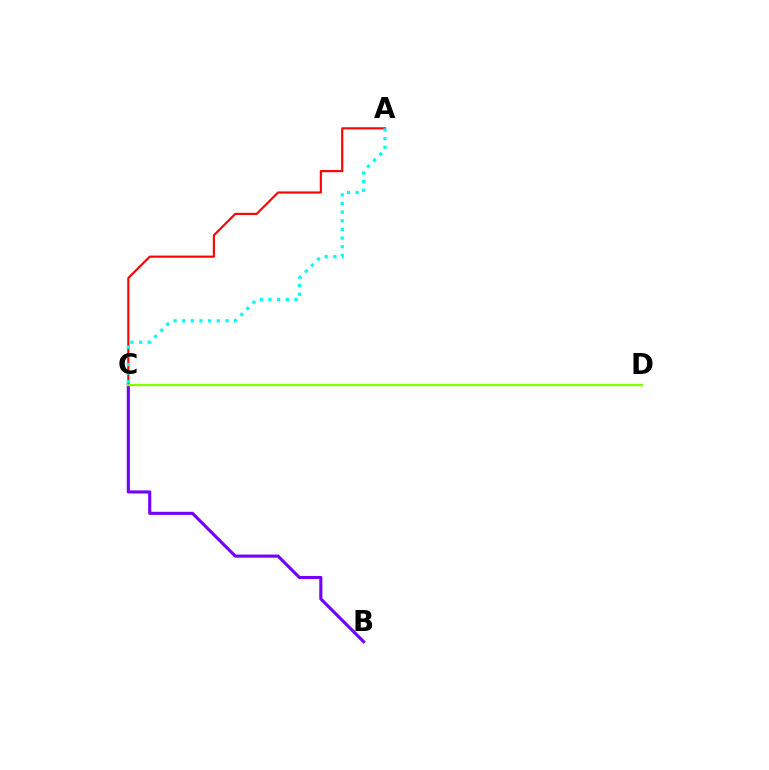{('B', 'C'): [{'color': '#7200ff', 'line_style': 'solid', 'thickness': 2.23}], ('A', 'C'): [{'color': '#ff0000', 'line_style': 'solid', 'thickness': 1.54}, {'color': '#00fff6', 'line_style': 'dotted', 'thickness': 2.35}], ('C', 'D'): [{'color': '#84ff00', 'line_style': 'solid', 'thickness': 1.68}]}